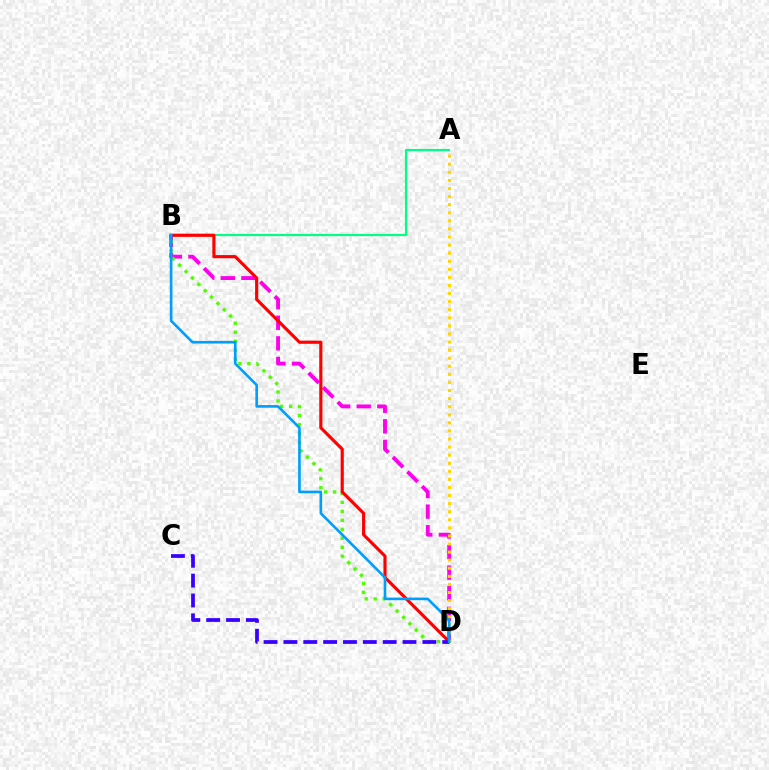{('A', 'B'): [{'color': '#00ff86', 'line_style': 'solid', 'thickness': 1.57}], ('B', 'D'): [{'color': '#ff00ed', 'line_style': 'dashed', 'thickness': 2.8}, {'color': '#4fff00', 'line_style': 'dotted', 'thickness': 2.45}, {'color': '#ff0000', 'line_style': 'solid', 'thickness': 2.27}, {'color': '#009eff', 'line_style': 'solid', 'thickness': 1.9}], ('C', 'D'): [{'color': '#3700ff', 'line_style': 'dashed', 'thickness': 2.7}], ('A', 'D'): [{'color': '#ffd500', 'line_style': 'dotted', 'thickness': 2.2}]}